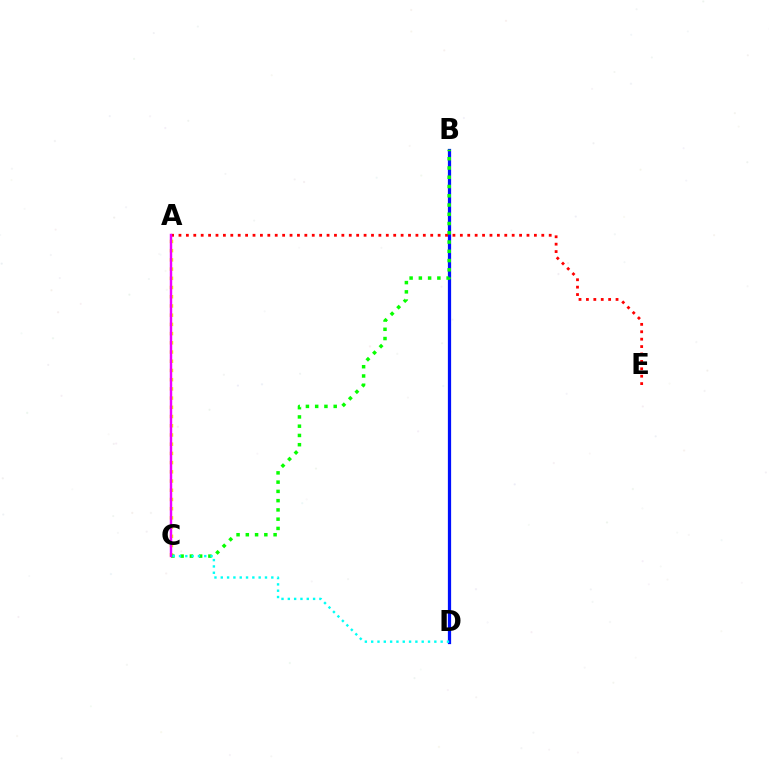{('A', 'C'): [{'color': '#fcf500', 'line_style': 'dotted', 'thickness': 2.5}, {'color': '#ee00ff', 'line_style': 'solid', 'thickness': 1.75}], ('B', 'D'): [{'color': '#0010ff', 'line_style': 'solid', 'thickness': 2.33}], ('B', 'C'): [{'color': '#08ff00', 'line_style': 'dotted', 'thickness': 2.52}], ('A', 'E'): [{'color': '#ff0000', 'line_style': 'dotted', 'thickness': 2.01}], ('C', 'D'): [{'color': '#00fff6', 'line_style': 'dotted', 'thickness': 1.72}]}